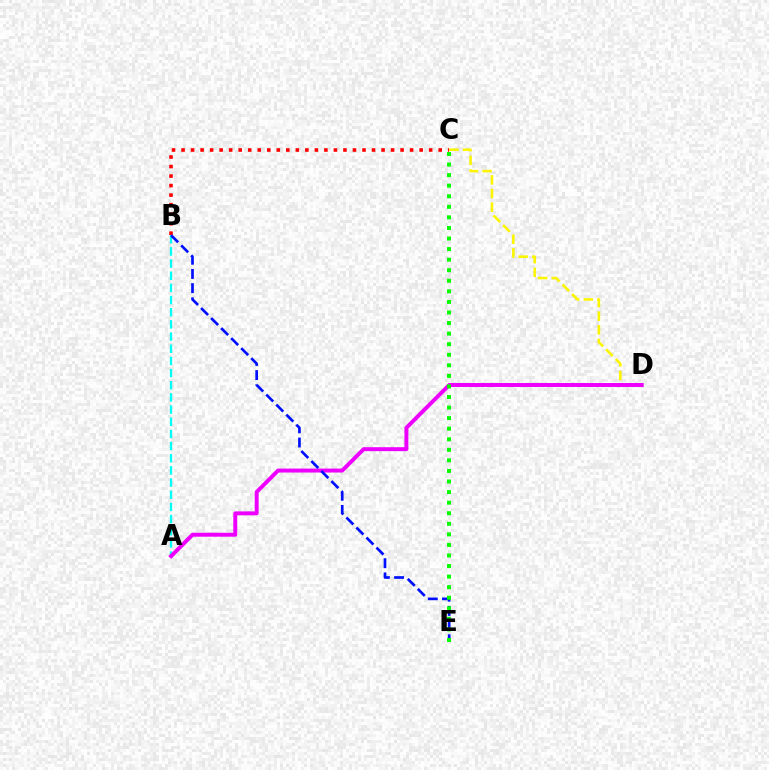{('A', 'B'): [{'color': '#00fff6', 'line_style': 'dashed', 'thickness': 1.65}], ('C', 'D'): [{'color': '#fcf500', 'line_style': 'dashed', 'thickness': 1.85}], ('A', 'D'): [{'color': '#ee00ff', 'line_style': 'solid', 'thickness': 2.84}], ('B', 'C'): [{'color': '#ff0000', 'line_style': 'dotted', 'thickness': 2.59}], ('B', 'E'): [{'color': '#0010ff', 'line_style': 'dashed', 'thickness': 1.93}], ('C', 'E'): [{'color': '#08ff00', 'line_style': 'dotted', 'thickness': 2.87}]}